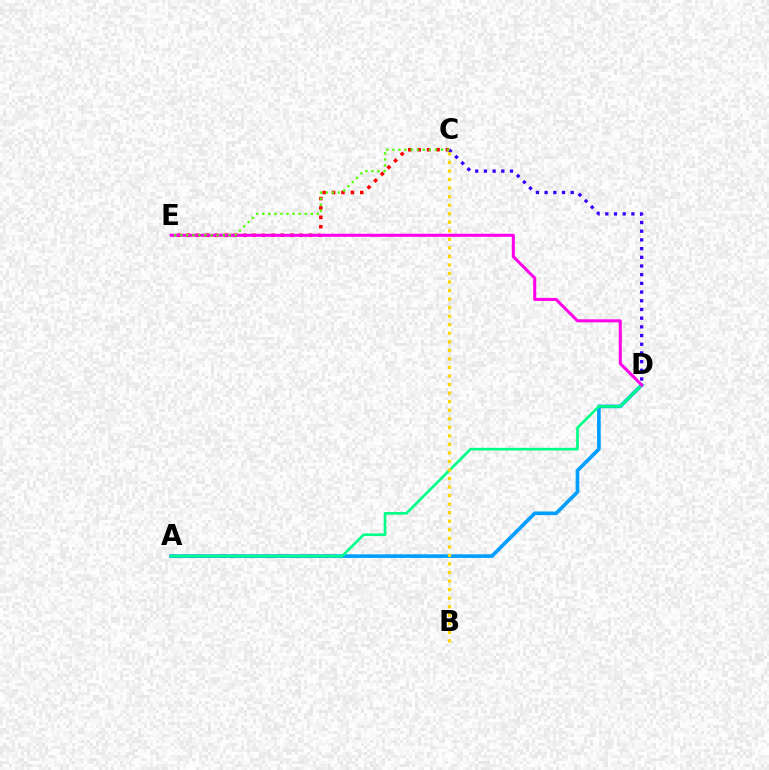{('C', 'D'): [{'color': '#3700ff', 'line_style': 'dotted', 'thickness': 2.36}], ('A', 'D'): [{'color': '#009eff', 'line_style': 'solid', 'thickness': 2.61}, {'color': '#00ff86', 'line_style': 'solid', 'thickness': 1.93}], ('C', 'E'): [{'color': '#ff0000', 'line_style': 'dotted', 'thickness': 2.55}, {'color': '#4fff00', 'line_style': 'dotted', 'thickness': 1.65}], ('D', 'E'): [{'color': '#ff00ed', 'line_style': 'solid', 'thickness': 2.18}], ('B', 'C'): [{'color': '#ffd500', 'line_style': 'dotted', 'thickness': 2.32}]}